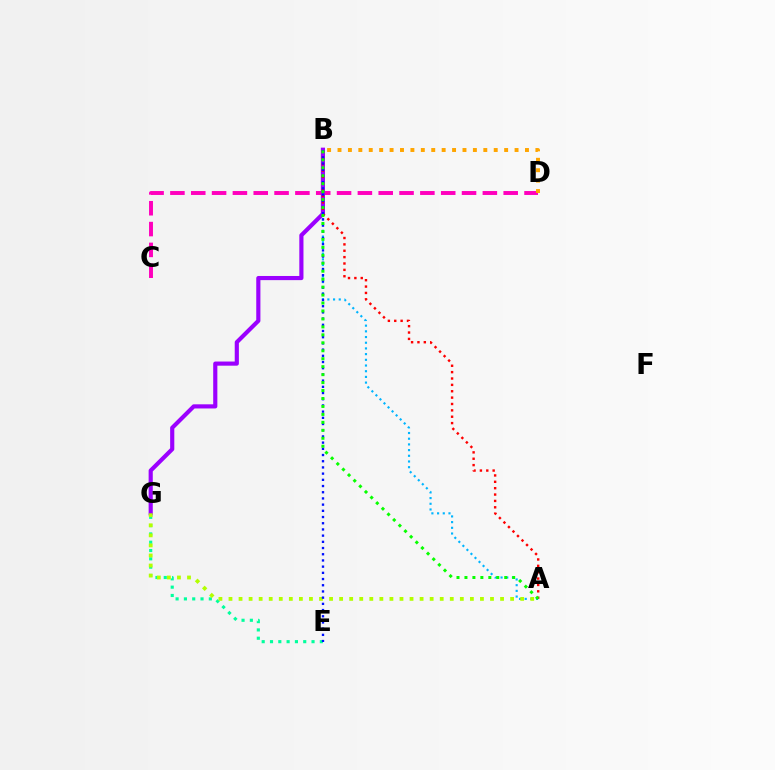{('E', 'G'): [{'color': '#00ff9d', 'line_style': 'dotted', 'thickness': 2.26}], ('C', 'D'): [{'color': '#ff00bd', 'line_style': 'dashed', 'thickness': 2.83}], ('A', 'B'): [{'color': '#00b5ff', 'line_style': 'dotted', 'thickness': 1.55}, {'color': '#ff0000', 'line_style': 'dotted', 'thickness': 1.73}, {'color': '#08ff00', 'line_style': 'dotted', 'thickness': 2.16}], ('B', 'G'): [{'color': '#9b00ff', 'line_style': 'solid', 'thickness': 2.99}], ('B', 'D'): [{'color': '#ffa500', 'line_style': 'dotted', 'thickness': 2.83}], ('A', 'G'): [{'color': '#b3ff00', 'line_style': 'dotted', 'thickness': 2.73}], ('B', 'E'): [{'color': '#0010ff', 'line_style': 'dotted', 'thickness': 1.68}]}